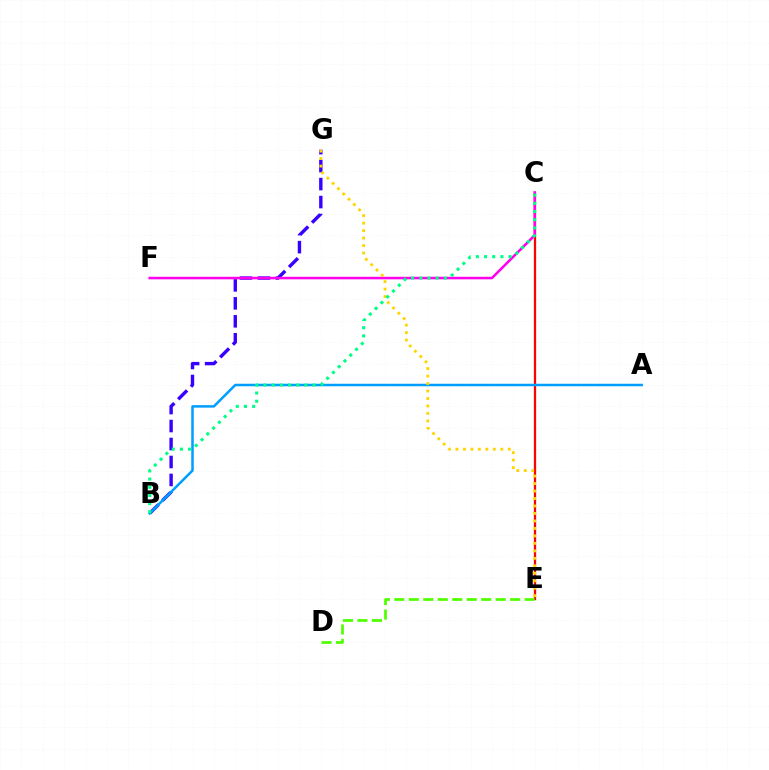{('B', 'G'): [{'color': '#3700ff', 'line_style': 'dashed', 'thickness': 2.44}], ('C', 'E'): [{'color': '#ff0000', 'line_style': 'solid', 'thickness': 1.63}], ('C', 'F'): [{'color': '#ff00ed', 'line_style': 'solid', 'thickness': 1.83}], ('A', 'B'): [{'color': '#009eff', 'line_style': 'solid', 'thickness': 1.8}], ('E', 'G'): [{'color': '#ffd500', 'line_style': 'dotted', 'thickness': 2.03}], ('B', 'C'): [{'color': '#00ff86', 'line_style': 'dotted', 'thickness': 2.22}], ('D', 'E'): [{'color': '#4fff00', 'line_style': 'dashed', 'thickness': 1.97}]}